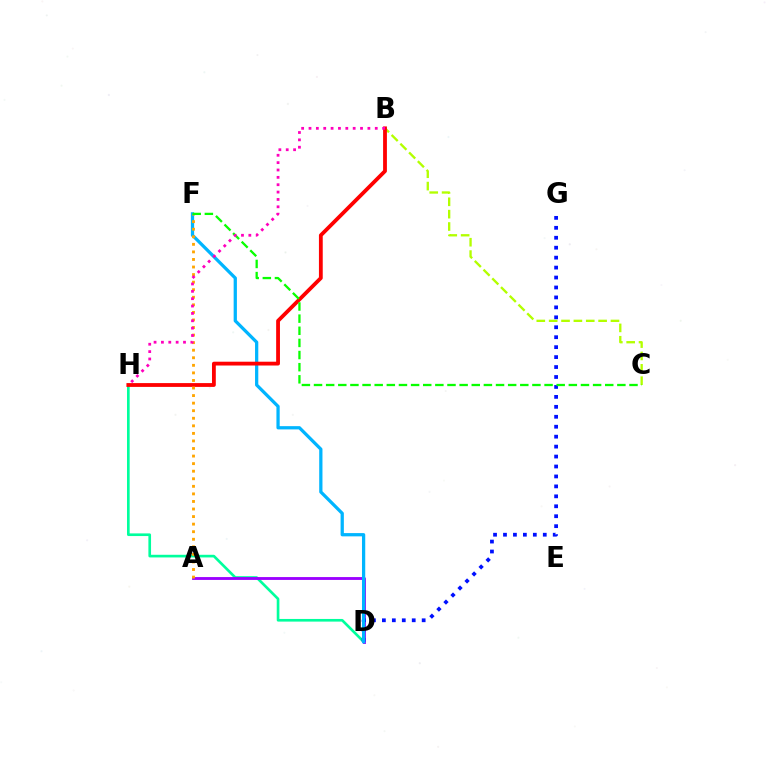{('B', 'C'): [{'color': '#b3ff00', 'line_style': 'dashed', 'thickness': 1.68}], ('D', 'H'): [{'color': '#00ff9d', 'line_style': 'solid', 'thickness': 1.91}], ('A', 'D'): [{'color': '#9b00ff', 'line_style': 'solid', 'thickness': 2.05}], ('D', 'G'): [{'color': '#0010ff', 'line_style': 'dotted', 'thickness': 2.7}], ('D', 'F'): [{'color': '#00b5ff', 'line_style': 'solid', 'thickness': 2.34}], ('B', 'H'): [{'color': '#ff0000', 'line_style': 'solid', 'thickness': 2.74}, {'color': '#ff00bd', 'line_style': 'dotted', 'thickness': 2.0}], ('A', 'F'): [{'color': '#ffa500', 'line_style': 'dotted', 'thickness': 2.05}], ('C', 'F'): [{'color': '#08ff00', 'line_style': 'dashed', 'thickness': 1.65}]}